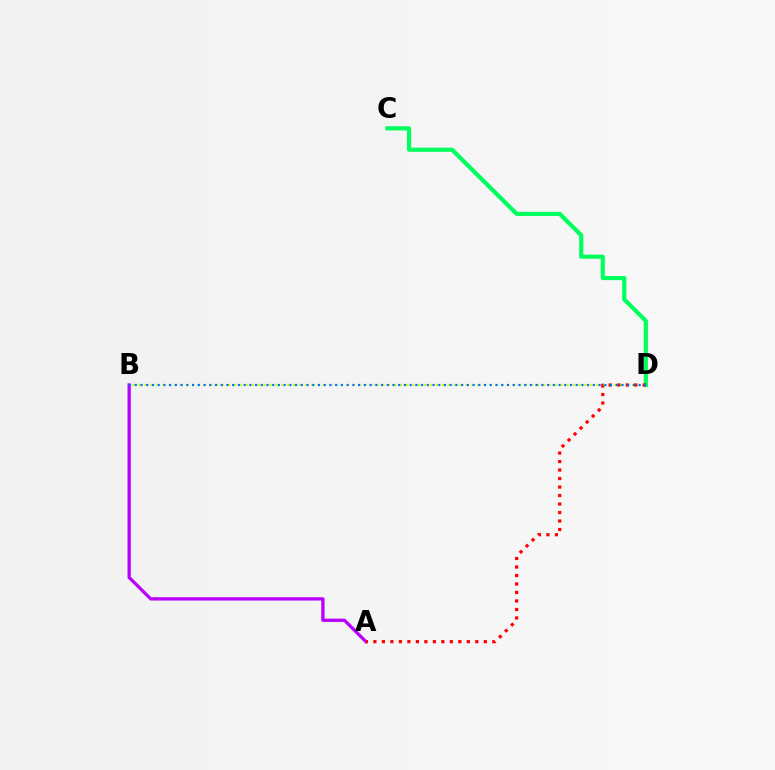{('A', 'B'): [{'color': '#b900ff', 'line_style': 'solid', 'thickness': 2.36}], ('B', 'D'): [{'color': '#d1ff00', 'line_style': 'dotted', 'thickness': 1.61}, {'color': '#0074ff', 'line_style': 'dotted', 'thickness': 1.56}], ('C', 'D'): [{'color': '#00ff5c', 'line_style': 'solid', 'thickness': 3.0}], ('A', 'D'): [{'color': '#ff0000', 'line_style': 'dotted', 'thickness': 2.31}]}